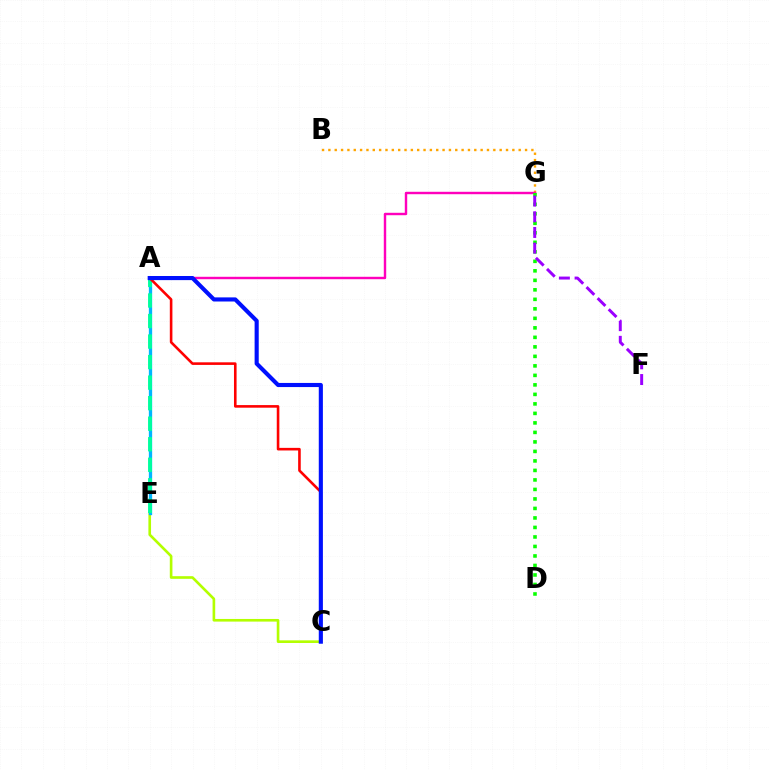{('C', 'E'): [{'color': '#b3ff00', 'line_style': 'solid', 'thickness': 1.9}], ('B', 'G'): [{'color': '#ffa500', 'line_style': 'dotted', 'thickness': 1.72}], ('A', 'E'): [{'color': '#00b5ff', 'line_style': 'solid', 'thickness': 2.38}, {'color': '#00ff9d', 'line_style': 'dashed', 'thickness': 2.79}], ('A', 'C'): [{'color': '#ff0000', 'line_style': 'solid', 'thickness': 1.87}, {'color': '#0010ff', 'line_style': 'solid', 'thickness': 2.96}], ('A', 'G'): [{'color': '#ff00bd', 'line_style': 'solid', 'thickness': 1.75}], ('D', 'G'): [{'color': '#08ff00', 'line_style': 'dotted', 'thickness': 2.58}], ('F', 'G'): [{'color': '#9b00ff', 'line_style': 'dashed', 'thickness': 2.13}]}